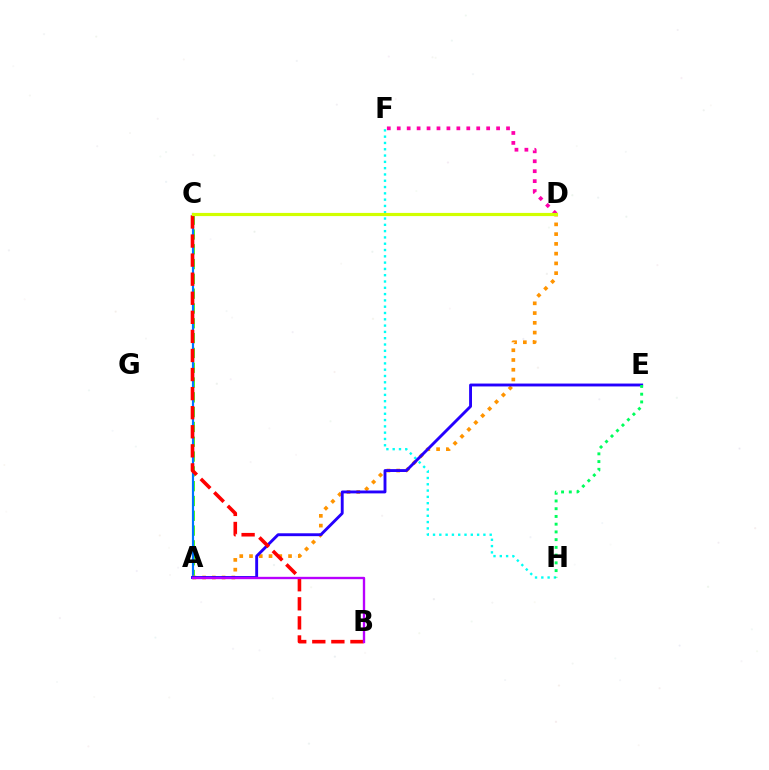{('D', 'F'): [{'color': '#ff00ac', 'line_style': 'dotted', 'thickness': 2.7}], ('A', 'C'): [{'color': '#3dff00', 'line_style': 'dashed', 'thickness': 2.01}, {'color': '#0074ff', 'line_style': 'solid', 'thickness': 1.56}], ('A', 'D'): [{'color': '#ff9400', 'line_style': 'dotted', 'thickness': 2.65}], ('F', 'H'): [{'color': '#00fff6', 'line_style': 'dotted', 'thickness': 1.71}], ('A', 'E'): [{'color': '#2500ff', 'line_style': 'solid', 'thickness': 2.08}], ('B', 'C'): [{'color': '#ff0000', 'line_style': 'dashed', 'thickness': 2.59}], ('E', 'H'): [{'color': '#00ff5c', 'line_style': 'dotted', 'thickness': 2.1}], ('A', 'B'): [{'color': '#b900ff', 'line_style': 'solid', 'thickness': 1.69}], ('C', 'D'): [{'color': '#d1ff00', 'line_style': 'solid', 'thickness': 2.28}]}